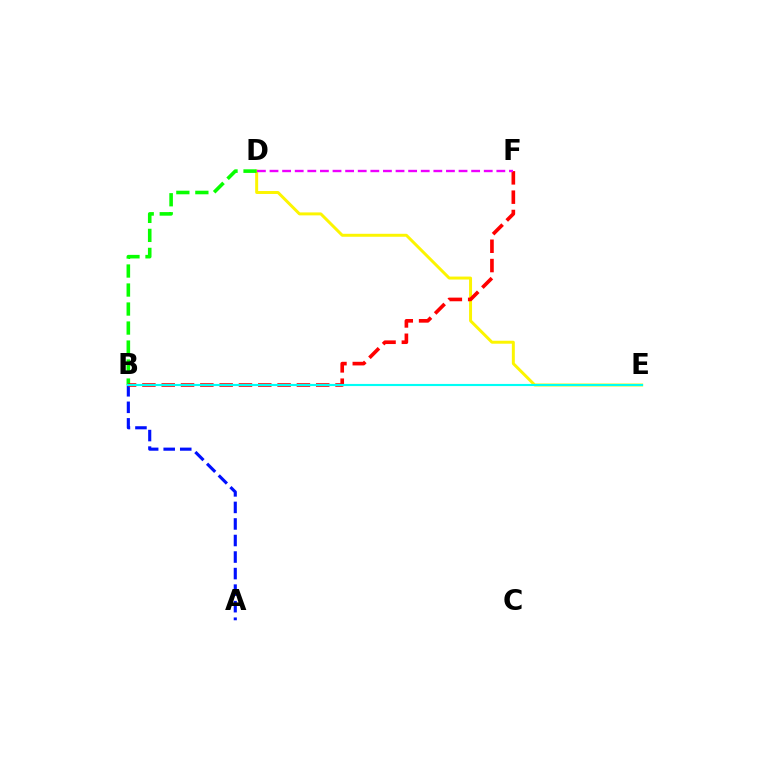{('A', 'B'): [{'color': '#0010ff', 'line_style': 'dashed', 'thickness': 2.25}], ('D', 'E'): [{'color': '#fcf500', 'line_style': 'solid', 'thickness': 2.13}], ('B', 'D'): [{'color': '#08ff00', 'line_style': 'dashed', 'thickness': 2.58}], ('B', 'F'): [{'color': '#ff0000', 'line_style': 'dashed', 'thickness': 2.62}], ('D', 'F'): [{'color': '#ee00ff', 'line_style': 'dashed', 'thickness': 1.71}], ('B', 'E'): [{'color': '#00fff6', 'line_style': 'solid', 'thickness': 1.54}]}